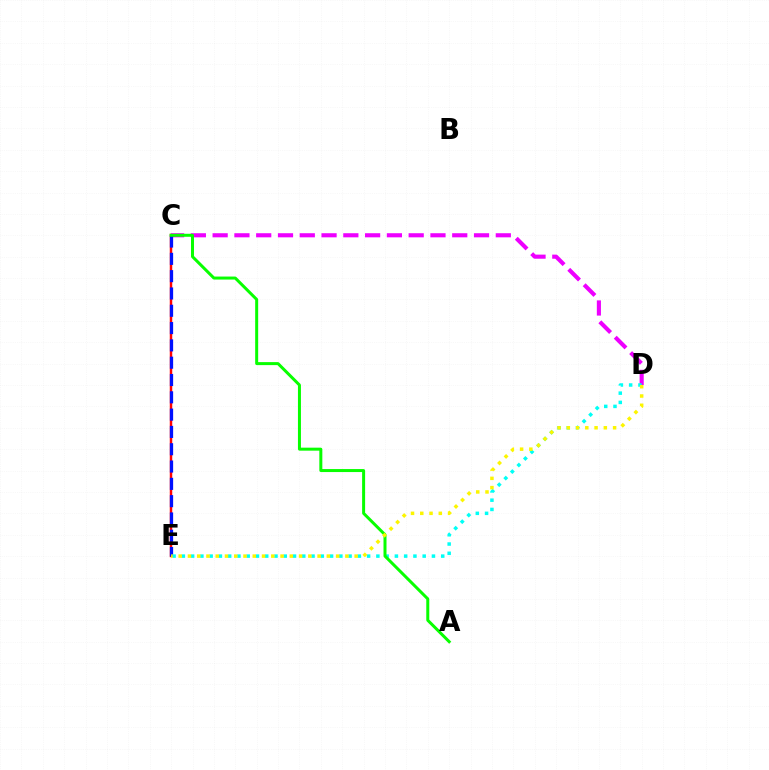{('C', 'E'): [{'color': '#ff0000', 'line_style': 'solid', 'thickness': 1.78}, {'color': '#0010ff', 'line_style': 'dashed', 'thickness': 2.35}], ('C', 'D'): [{'color': '#ee00ff', 'line_style': 'dashed', 'thickness': 2.96}], ('D', 'E'): [{'color': '#00fff6', 'line_style': 'dotted', 'thickness': 2.52}, {'color': '#fcf500', 'line_style': 'dotted', 'thickness': 2.52}], ('A', 'C'): [{'color': '#08ff00', 'line_style': 'solid', 'thickness': 2.16}]}